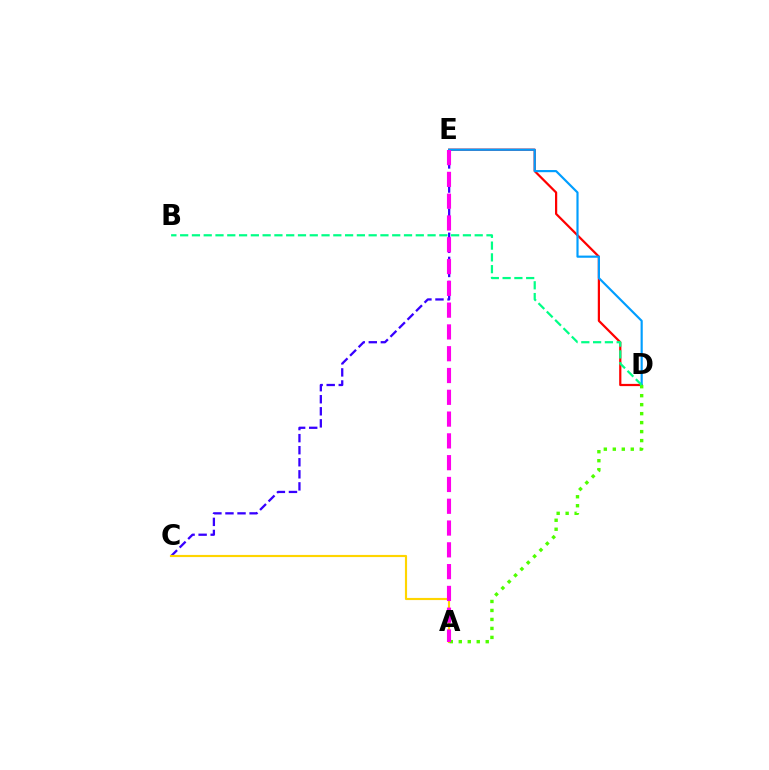{('C', 'E'): [{'color': '#3700ff', 'line_style': 'dashed', 'thickness': 1.64}], ('D', 'E'): [{'color': '#ff0000', 'line_style': 'solid', 'thickness': 1.6}, {'color': '#009eff', 'line_style': 'solid', 'thickness': 1.56}], ('A', 'C'): [{'color': '#ffd500', 'line_style': 'solid', 'thickness': 1.55}], ('A', 'D'): [{'color': '#4fff00', 'line_style': 'dotted', 'thickness': 2.44}], ('A', 'E'): [{'color': '#ff00ed', 'line_style': 'dashed', 'thickness': 2.96}], ('B', 'D'): [{'color': '#00ff86', 'line_style': 'dashed', 'thickness': 1.6}]}